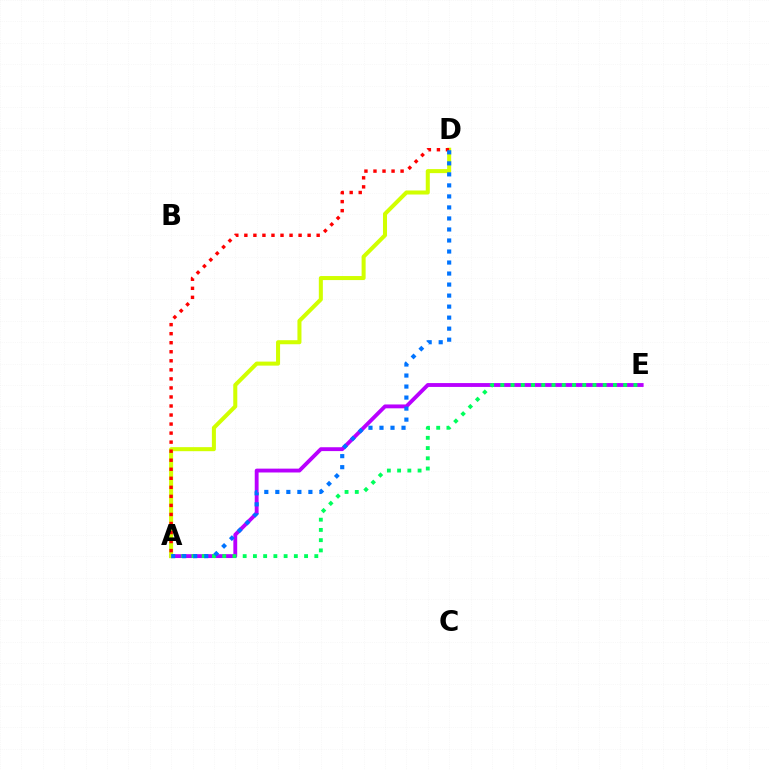{('A', 'E'): [{'color': '#b900ff', 'line_style': 'solid', 'thickness': 2.77}, {'color': '#00ff5c', 'line_style': 'dotted', 'thickness': 2.78}], ('A', 'D'): [{'color': '#d1ff00', 'line_style': 'solid', 'thickness': 2.91}, {'color': '#ff0000', 'line_style': 'dotted', 'thickness': 2.46}, {'color': '#0074ff', 'line_style': 'dotted', 'thickness': 2.99}]}